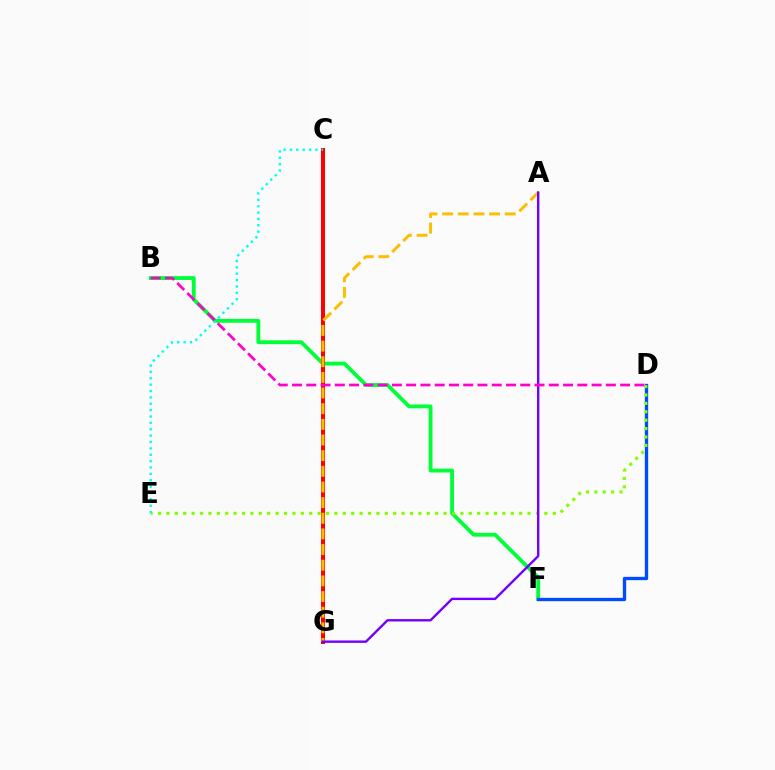{('B', 'F'): [{'color': '#00ff39', 'line_style': 'solid', 'thickness': 2.77}], ('C', 'G'): [{'color': '#ff0000', 'line_style': 'solid', 'thickness': 2.88}], ('A', 'G'): [{'color': '#ffbd00', 'line_style': 'dashed', 'thickness': 2.13}, {'color': '#7200ff', 'line_style': 'solid', 'thickness': 1.72}], ('D', 'F'): [{'color': '#004bff', 'line_style': 'solid', 'thickness': 2.4}], ('D', 'E'): [{'color': '#84ff00', 'line_style': 'dotted', 'thickness': 2.28}], ('C', 'E'): [{'color': '#00fff6', 'line_style': 'dotted', 'thickness': 1.73}], ('B', 'D'): [{'color': '#ff00cf', 'line_style': 'dashed', 'thickness': 1.94}]}